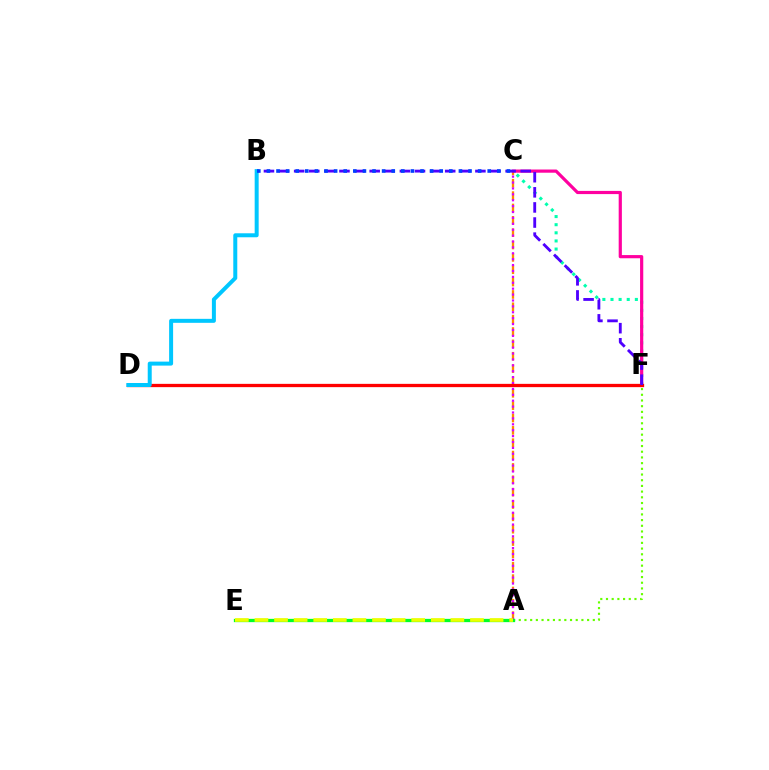{('A', 'F'): [{'color': '#66ff00', 'line_style': 'dotted', 'thickness': 1.55}], ('C', 'F'): [{'color': '#00ffaf', 'line_style': 'dotted', 'thickness': 2.21}, {'color': '#ff00a0', 'line_style': 'solid', 'thickness': 2.3}], ('A', 'C'): [{'color': '#ff8800', 'line_style': 'dashed', 'thickness': 1.68}, {'color': '#d600ff', 'line_style': 'dotted', 'thickness': 1.6}], ('A', 'E'): [{'color': '#00ff27', 'line_style': 'solid', 'thickness': 2.37}, {'color': '#eeff00', 'line_style': 'dashed', 'thickness': 2.66}], ('D', 'F'): [{'color': '#ff0000', 'line_style': 'solid', 'thickness': 2.37}], ('B', 'F'): [{'color': '#4f00ff', 'line_style': 'dashed', 'thickness': 2.05}], ('B', 'D'): [{'color': '#00c7ff', 'line_style': 'solid', 'thickness': 2.87}], ('B', 'C'): [{'color': '#003fff', 'line_style': 'dotted', 'thickness': 2.61}]}